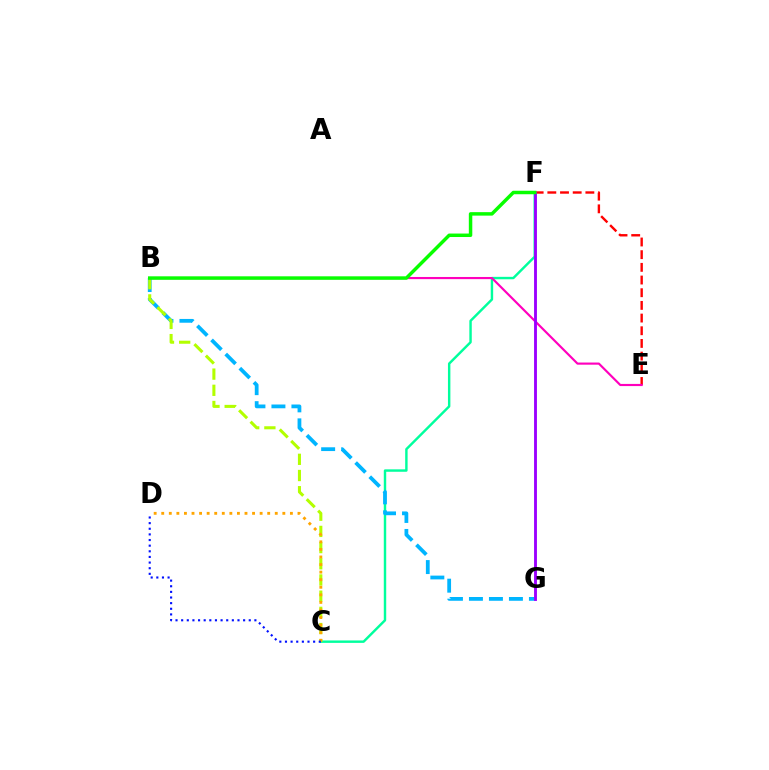{('C', 'F'): [{'color': '#00ff9d', 'line_style': 'solid', 'thickness': 1.75}], ('B', 'G'): [{'color': '#00b5ff', 'line_style': 'dashed', 'thickness': 2.72}], ('B', 'C'): [{'color': '#b3ff00', 'line_style': 'dashed', 'thickness': 2.2}], ('C', 'D'): [{'color': '#ffa500', 'line_style': 'dotted', 'thickness': 2.06}, {'color': '#0010ff', 'line_style': 'dotted', 'thickness': 1.53}], ('E', 'F'): [{'color': '#ff0000', 'line_style': 'dashed', 'thickness': 1.72}], ('B', 'E'): [{'color': '#ff00bd', 'line_style': 'solid', 'thickness': 1.55}], ('F', 'G'): [{'color': '#9b00ff', 'line_style': 'solid', 'thickness': 2.07}], ('B', 'F'): [{'color': '#08ff00', 'line_style': 'solid', 'thickness': 2.5}]}